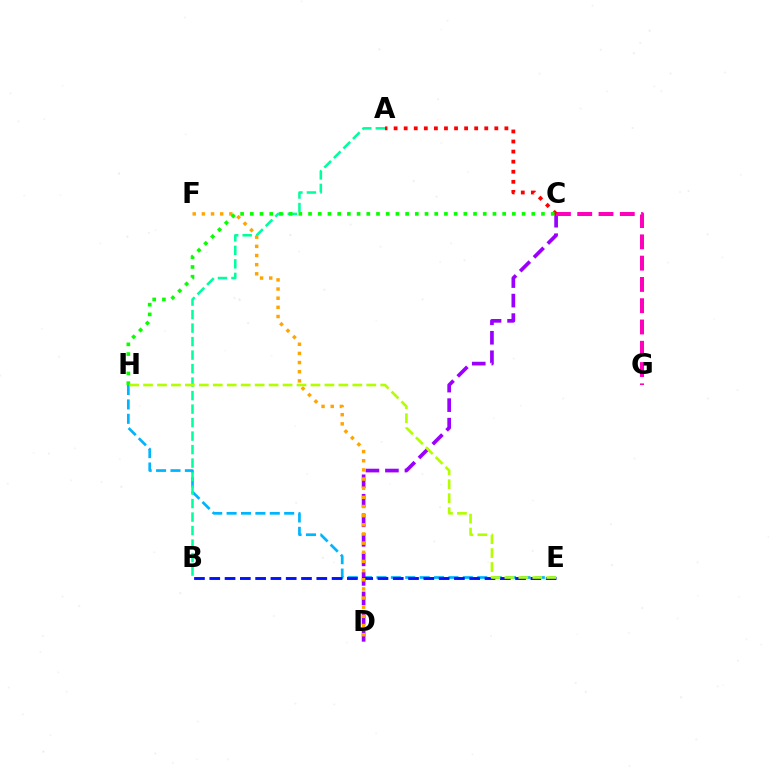{('E', 'H'): [{'color': '#00b5ff', 'line_style': 'dashed', 'thickness': 1.96}, {'color': '#b3ff00', 'line_style': 'dashed', 'thickness': 1.9}], ('C', 'D'): [{'color': '#9b00ff', 'line_style': 'dashed', 'thickness': 2.65}], ('A', 'B'): [{'color': '#00ff9d', 'line_style': 'dashed', 'thickness': 1.83}], ('C', 'G'): [{'color': '#ff00bd', 'line_style': 'dashed', 'thickness': 2.89}], ('B', 'E'): [{'color': '#0010ff', 'line_style': 'dashed', 'thickness': 2.08}], ('D', 'F'): [{'color': '#ffa500', 'line_style': 'dotted', 'thickness': 2.49}], ('A', 'C'): [{'color': '#ff0000', 'line_style': 'dotted', 'thickness': 2.74}], ('C', 'H'): [{'color': '#08ff00', 'line_style': 'dotted', 'thickness': 2.64}]}